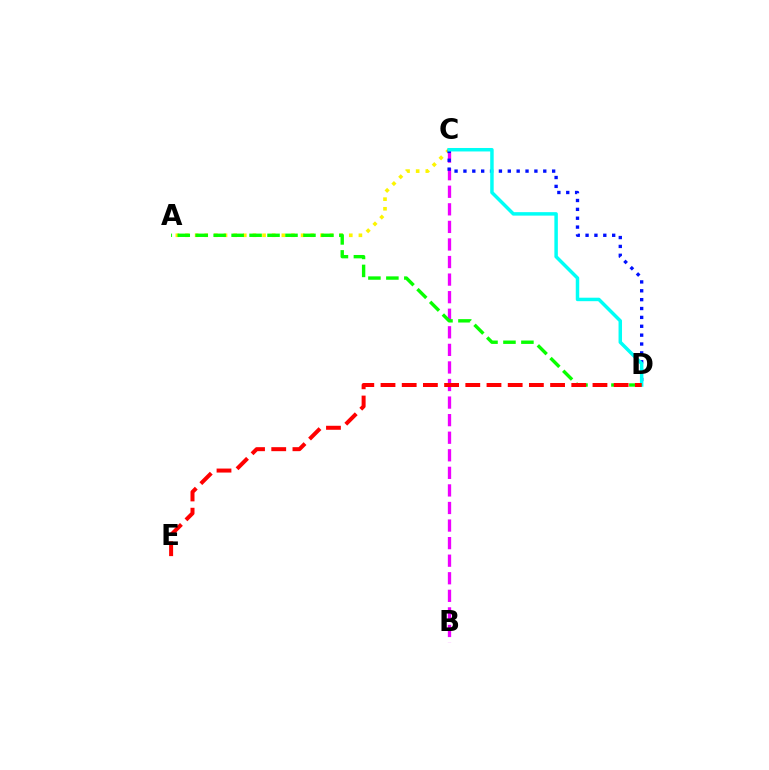{('A', 'C'): [{'color': '#fcf500', 'line_style': 'dotted', 'thickness': 2.62}], ('B', 'C'): [{'color': '#ee00ff', 'line_style': 'dashed', 'thickness': 2.39}], ('C', 'D'): [{'color': '#0010ff', 'line_style': 'dotted', 'thickness': 2.41}, {'color': '#00fff6', 'line_style': 'solid', 'thickness': 2.5}], ('A', 'D'): [{'color': '#08ff00', 'line_style': 'dashed', 'thickness': 2.44}], ('D', 'E'): [{'color': '#ff0000', 'line_style': 'dashed', 'thickness': 2.88}]}